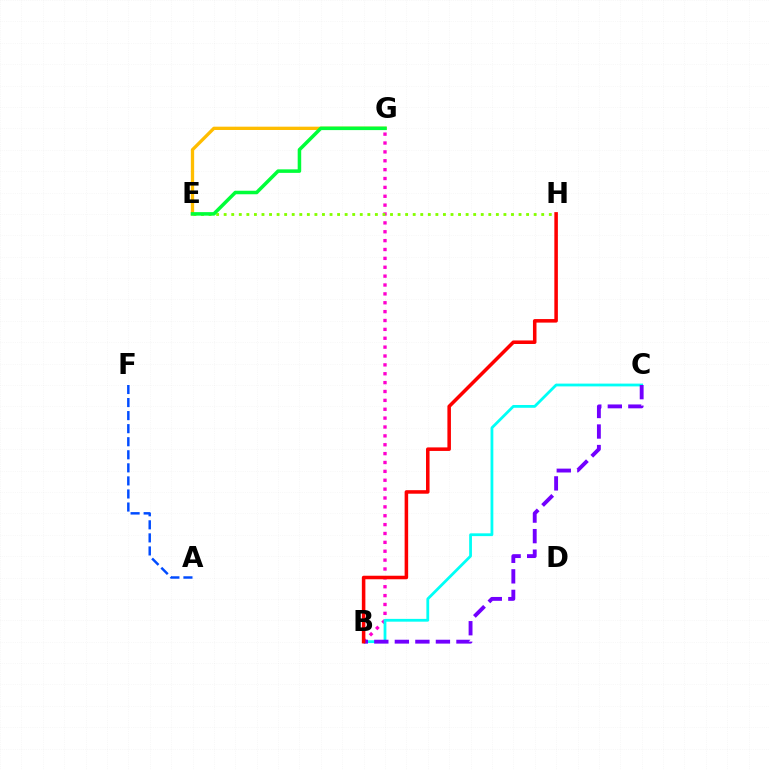{('B', 'G'): [{'color': '#ff00cf', 'line_style': 'dotted', 'thickness': 2.41}], ('B', 'C'): [{'color': '#00fff6', 'line_style': 'solid', 'thickness': 2.01}, {'color': '#7200ff', 'line_style': 'dashed', 'thickness': 2.79}], ('E', 'G'): [{'color': '#ffbd00', 'line_style': 'solid', 'thickness': 2.38}, {'color': '#00ff39', 'line_style': 'solid', 'thickness': 2.54}], ('A', 'F'): [{'color': '#004bff', 'line_style': 'dashed', 'thickness': 1.77}], ('E', 'H'): [{'color': '#84ff00', 'line_style': 'dotted', 'thickness': 2.05}], ('B', 'H'): [{'color': '#ff0000', 'line_style': 'solid', 'thickness': 2.55}]}